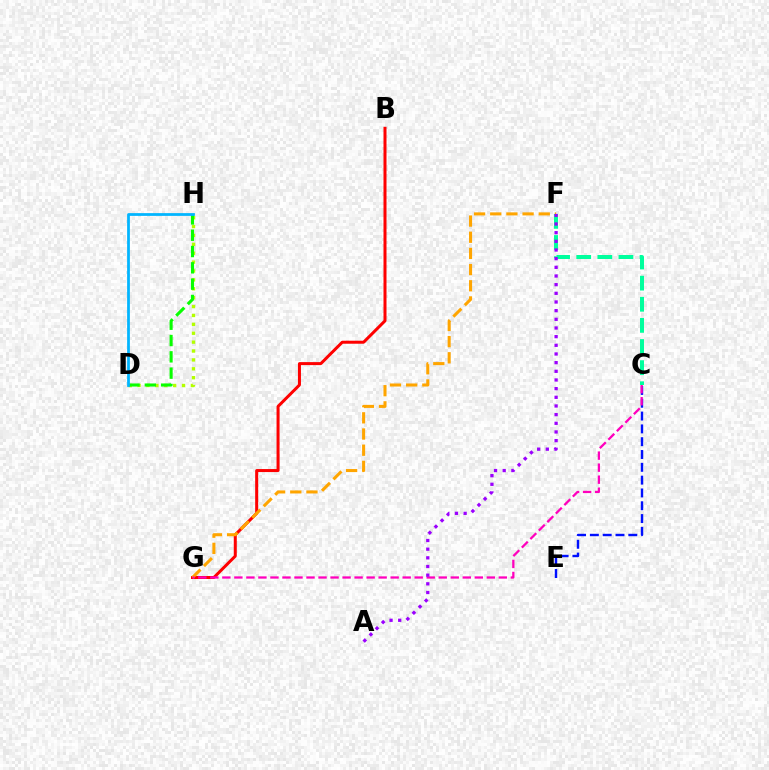{('C', 'E'): [{'color': '#0010ff', 'line_style': 'dashed', 'thickness': 1.74}], ('B', 'G'): [{'color': '#ff0000', 'line_style': 'solid', 'thickness': 2.16}], ('F', 'G'): [{'color': '#ffa500', 'line_style': 'dashed', 'thickness': 2.2}], ('D', 'H'): [{'color': '#b3ff00', 'line_style': 'dotted', 'thickness': 2.42}, {'color': '#08ff00', 'line_style': 'dashed', 'thickness': 2.22}, {'color': '#00b5ff', 'line_style': 'solid', 'thickness': 1.99}], ('C', 'G'): [{'color': '#ff00bd', 'line_style': 'dashed', 'thickness': 1.63}], ('C', 'F'): [{'color': '#00ff9d', 'line_style': 'dashed', 'thickness': 2.87}], ('A', 'F'): [{'color': '#9b00ff', 'line_style': 'dotted', 'thickness': 2.35}]}